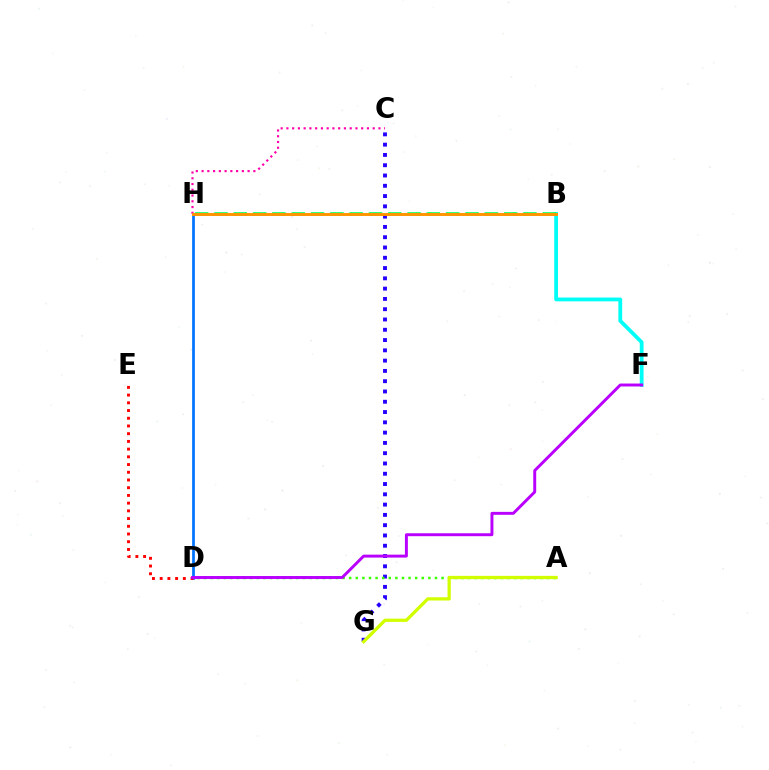{('C', 'G'): [{'color': '#2500ff', 'line_style': 'dotted', 'thickness': 2.79}], ('D', 'H'): [{'color': '#0074ff', 'line_style': 'solid', 'thickness': 1.96}], ('C', 'H'): [{'color': '#ff00ac', 'line_style': 'dotted', 'thickness': 1.56}], ('B', 'F'): [{'color': '#00fff6', 'line_style': 'solid', 'thickness': 2.73}], ('A', 'D'): [{'color': '#3dff00', 'line_style': 'dotted', 'thickness': 1.79}], ('D', 'E'): [{'color': '#ff0000', 'line_style': 'dotted', 'thickness': 2.1}], ('A', 'G'): [{'color': '#d1ff00', 'line_style': 'solid', 'thickness': 2.35}], ('B', 'H'): [{'color': '#00ff5c', 'line_style': 'dashed', 'thickness': 2.62}, {'color': '#ff9400', 'line_style': 'solid', 'thickness': 2.11}], ('D', 'F'): [{'color': '#b900ff', 'line_style': 'solid', 'thickness': 2.12}]}